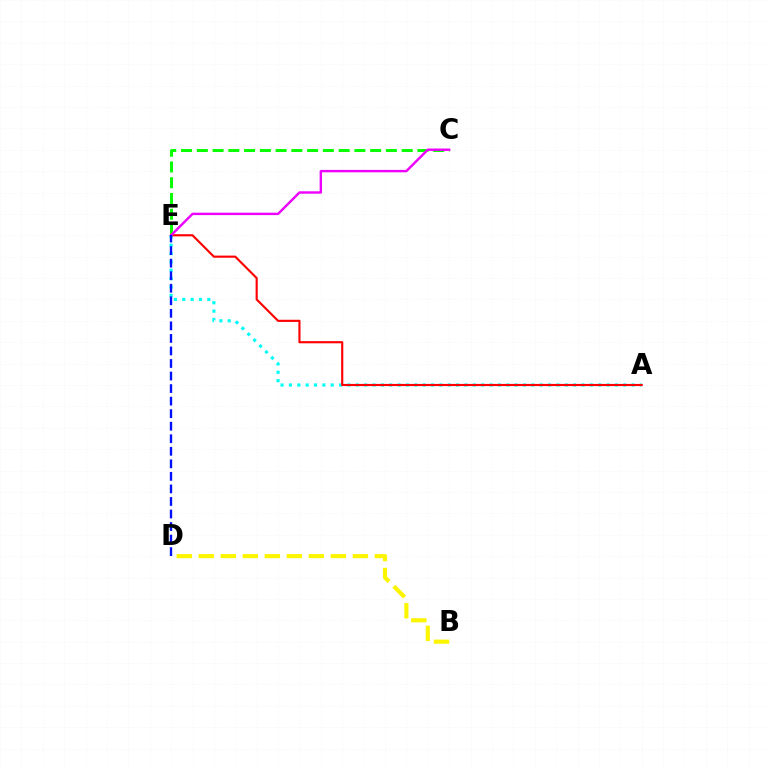{('B', 'D'): [{'color': '#fcf500', 'line_style': 'dashed', 'thickness': 2.99}], ('A', 'E'): [{'color': '#00fff6', 'line_style': 'dotted', 'thickness': 2.27}, {'color': '#ff0000', 'line_style': 'solid', 'thickness': 1.55}], ('C', 'E'): [{'color': '#08ff00', 'line_style': 'dashed', 'thickness': 2.14}, {'color': '#ee00ff', 'line_style': 'solid', 'thickness': 1.73}], ('D', 'E'): [{'color': '#0010ff', 'line_style': 'dashed', 'thickness': 1.7}]}